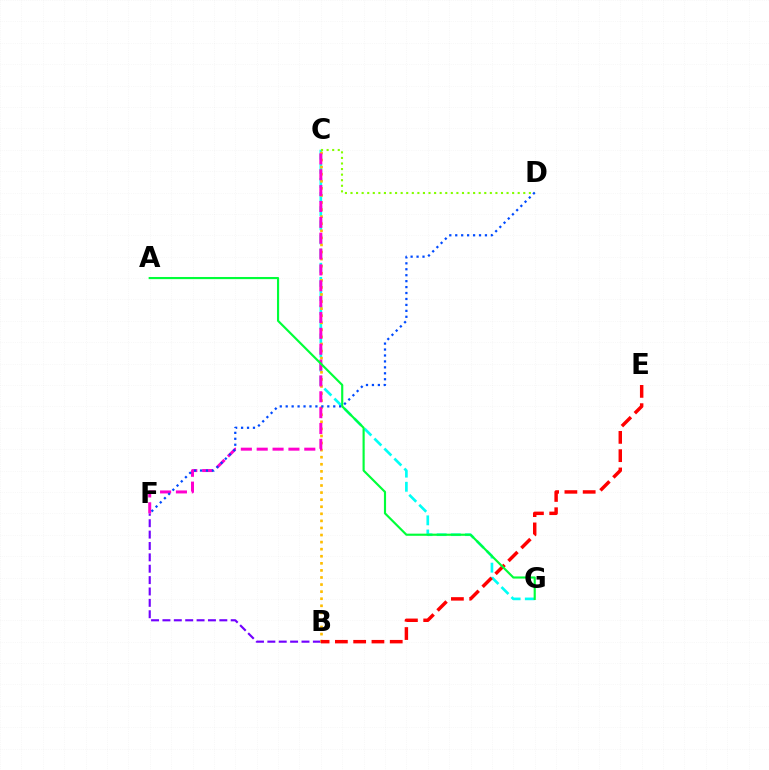{('B', 'F'): [{'color': '#7200ff', 'line_style': 'dashed', 'thickness': 1.55}], ('C', 'G'): [{'color': '#00fff6', 'line_style': 'dashed', 'thickness': 1.92}], ('B', 'C'): [{'color': '#ffbd00', 'line_style': 'dotted', 'thickness': 1.92}], ('C', 'D'): [{'color': '#84ff00', 'line_style': 'dotted', 'thickness': 1.51}], ('C', 'F'): [{'color': '#ff00cf', 'line_style': 'dashed', 'thickness': 2.15}], ('D', 'F'): [{'color': '#004bff', 'line_style': 'dotted', 'thickness': 1.61}], ('B', 'E'): [{'color': '#ff0000', 'line_style': 'dashed', 'thickness': 2.48}], ('A', 'G'): [{'color': '#00ff39', 'line_style': 'solid', 'thickness': 1.55}]}